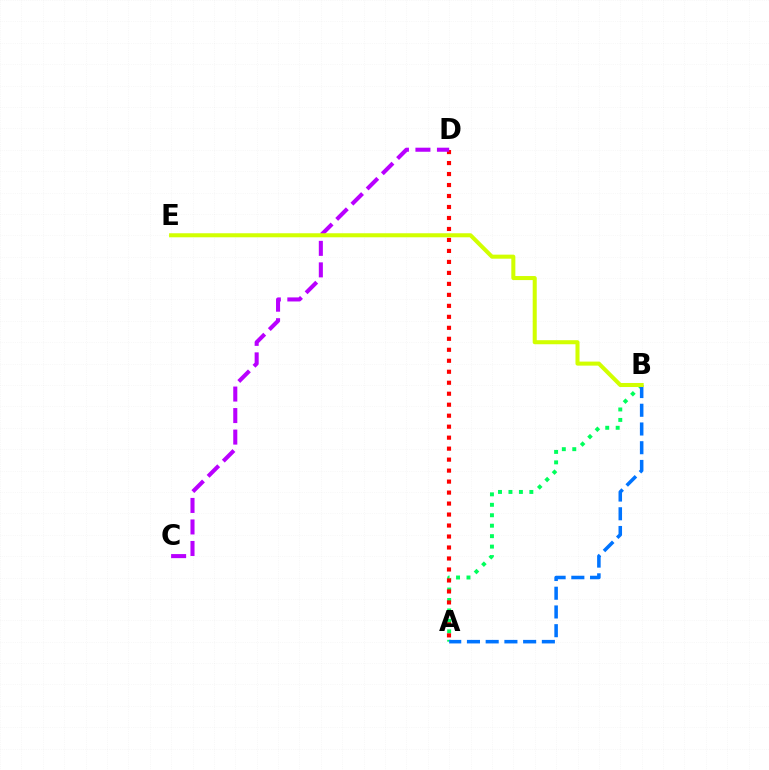{('A', 'B'): [{'color': '#00ff5c', 'line_style': 'dotted', 'thickness': 2.84}, {'color': '#0074ff', 'line_style': 'dashed', 'thickness': 2.54}], ('A', 'D'): [{'color': '#ff0000', 'line_style': 'dotted', 'thickness': 2.98}], ('C', 'D'): [{'color': '#b900ff', 'line_style': 'dashed', 'thickness': 2.92}], ('B', 'E'): [{'color': '#d1ff00', 'line_style': 'solid', 'thickness': 2.91}]}